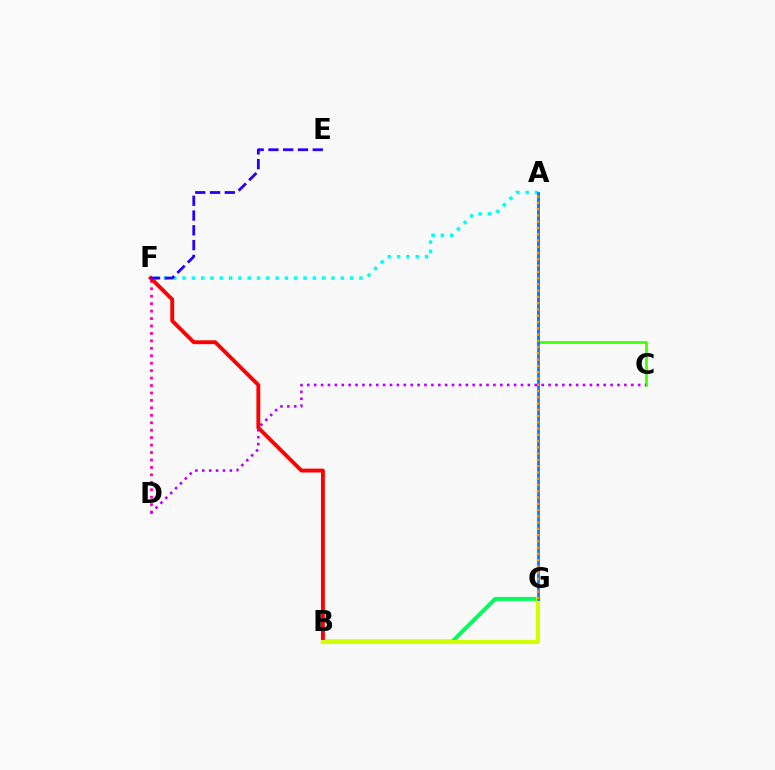{('D', 'F'): [{'color': '#ff00ac', 'line_style': 'dotted', 'thickness': 2.02}], ('B', 'G'): [{'color': '#00ff5c', 'line_style': 'solid', 'thickness': 2.86}, {'color': '#d1ff00', 'line_style': 'solid', 'thickness': 2.98}], ('B', 'F'): [{'color': '#ff0000', 'line_style': 'solid', 'thickness': 2.79}], ('A', 'F'): [{'color': '#00fff6', 'line_style': 'dotted', 'thickness': 2.53}], ('A', 'C'): [{'color': '#3dff00', 'line_style': 'solid', 'thickness': 1.89}], ('E', 'F'): [{'color': '#2500ff', 'line_style': 'dashed', 'thickness': 2.01}], ('A', 'G'): [{'color': '#0074ff', 'line_style': 'solid', 'thickness': 1.95}, {'color': '#ff9400', 'line_style': 'dotted', 'thickness': 1.7}], ('C', 'D'): [{'color': '#b900ff', 'line_style': 'dotted', 'thickness': 1.87}]}